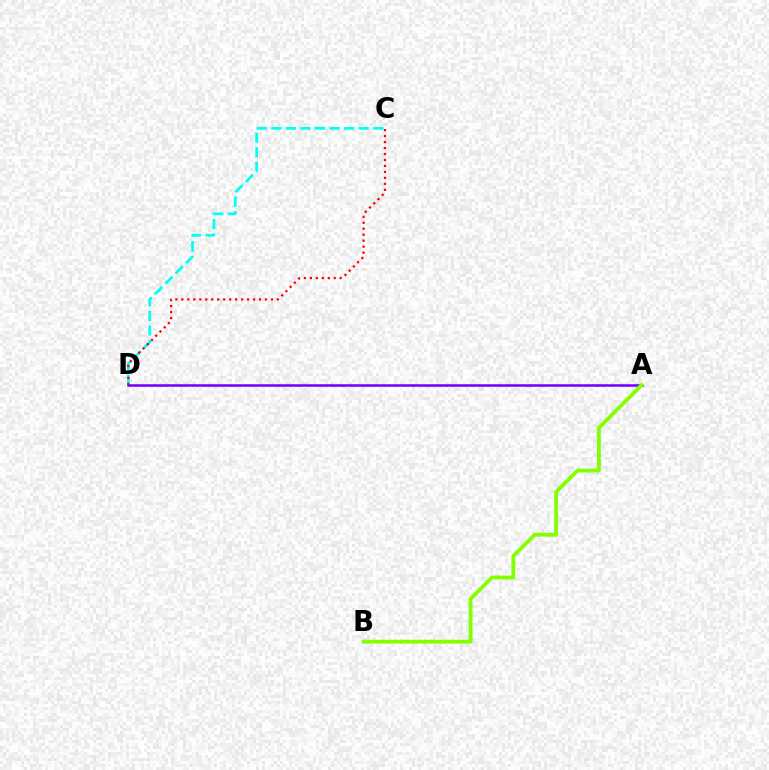{('C', 'D'): [{'color': '#00fff6', 'line_style': 'dashed', 'thickness': 1.98}, {'color': '#ff0000', 'line_style': 'dotted', 'thickness': 1.62}], ('A', 'D'): [{'color': '#7200ff', 'line_style': 'solid', 'thickness': 1.82}], ('A', 'B'): [{'color': '#84ff00', 'line_style': 'solid', 'thickness': 2.73}]}